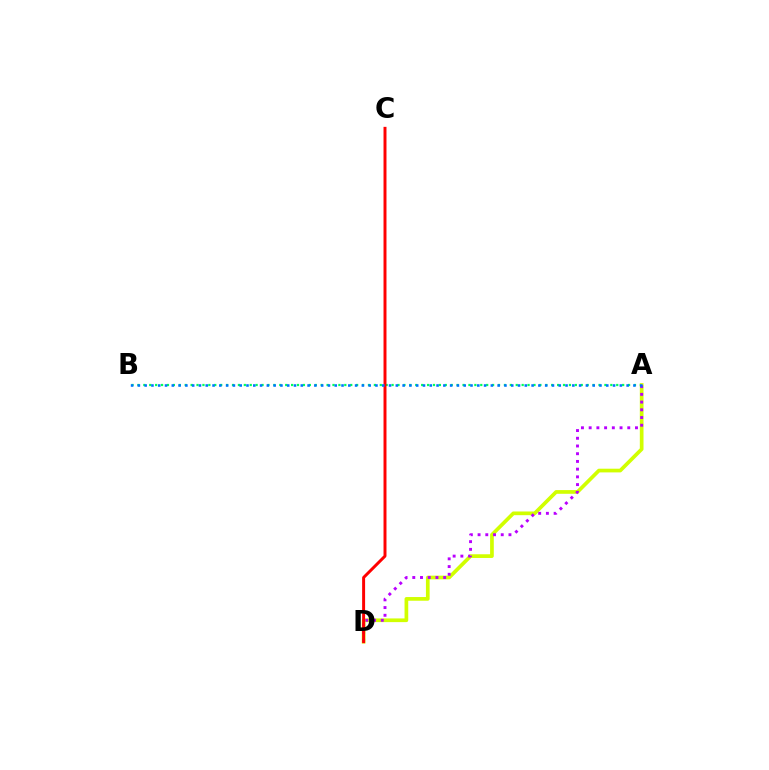{('A', 'B'): [{'color': '#00ff5c', 'line_style': 'dotted', 'thickness': 1.61}, {'color': '#0074ff', 'line_style': 'dotted', 'thickness': 1.84}], ('A', 'D'): [{'color': '#d1ff00', 'line_style': 'solid', 'thickness': 2.66}, {'color': '#b900ff', 'line_style': 'dotted', 'thickness': 2.1}], ('C', 'D'): [{'color': '#ff0000', 'line_style': 'solid', 'thickness': 2.13}]}